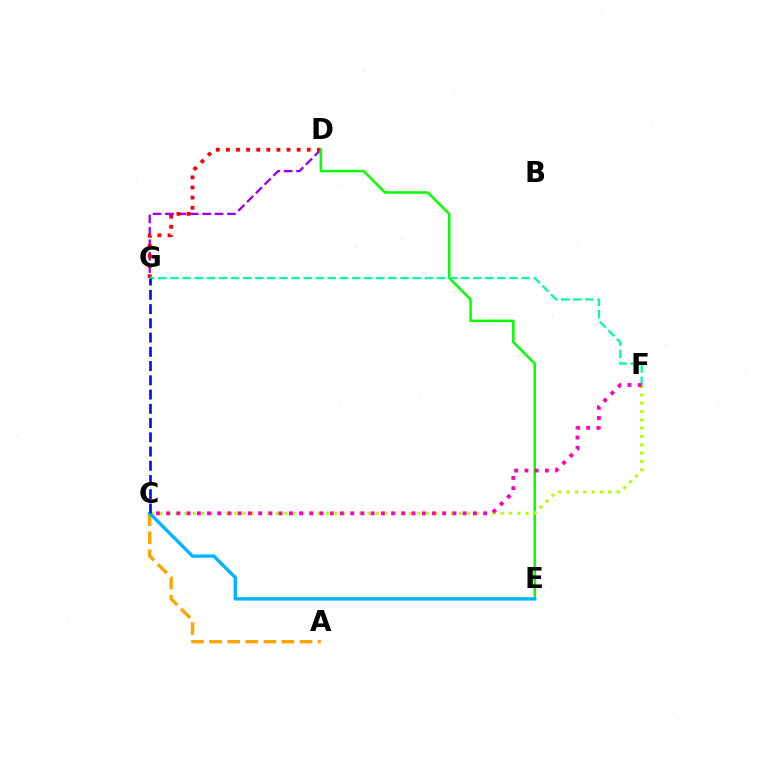{('D', 'G'): [{'color': '#9b00ff', 'line_style': 'dashed', 'thickness': 1.68}, {'color': '#ff0000', 'line_style': 'dotted', 'thickness': 2.75}], ('D', 'E'): [{'color': '#08ff00', 'line_style': 'solid', 'thickness': 1.82}], ('F', 'G'): [{'color': '#00ff9d', 'line_style': 'dashed', 'thickness': 1.64}], ('C', 'F'): [{'color': '#b3ff00', 'line_style': 'dotted', 'thickness': 2.26}, {'color': '#ff00bd', 'line_style': 'dotted', 'thickness': 2.78}], ('A', 'C'): [{'color': '#ffa500', 'line_style': 'dashed', 'thickness': 2.46}], ('C', 'E'): [{'color': '#00b5ff', 'line_style': 'solid', 'thickness': 2.43}], ('C', 'G'): [{'color': '#0010ff', 'line_style': 'dashed', 'thickness': 1.94}]}